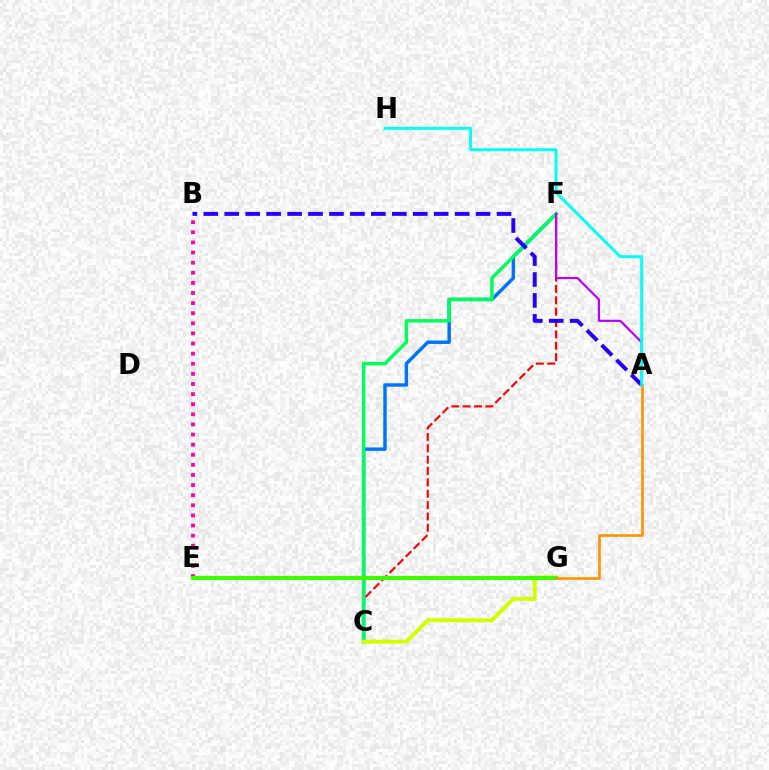{('B', 'E'): [{'color': '#ff00ac', 'line_style': 'dotted', 'thickness': 2.75}], ('C', 'F'): [{'color': '#ff0000', 'line_style': 'dashed', 'thickness': 1.54}, {'color': '#0074ff', 'line_style': 'solid', 'thickness': 2.47}, {'color': '#00ff5c', 'line_style': 'solid', 'thickness': 2.46}], ('C', 'G'): [{'color': '#d1ff00', 'line_style': 'solid', 'thickness': 2.82}], ('E', 'G'): [{'color': '#3dff00', 'line_style': 'solid', 'thickness': 2.96}], ('A', 'F'): [{'color': '#b900ff', 'line_style': 'solid', 'thickness': 1.58}], ('A', 'B'): [{'color': '#2500ff', 'line_style': 'dashed', 'thickness': 2.85}], ('A', 'G'): [{'color': '#ff9400', 'line_style': 'solid', 'thickness': 1.91}], ('A', 'H'): [{'color': '#00fff6', 'line_style': 'solid', 'thickness': 2.1}]}